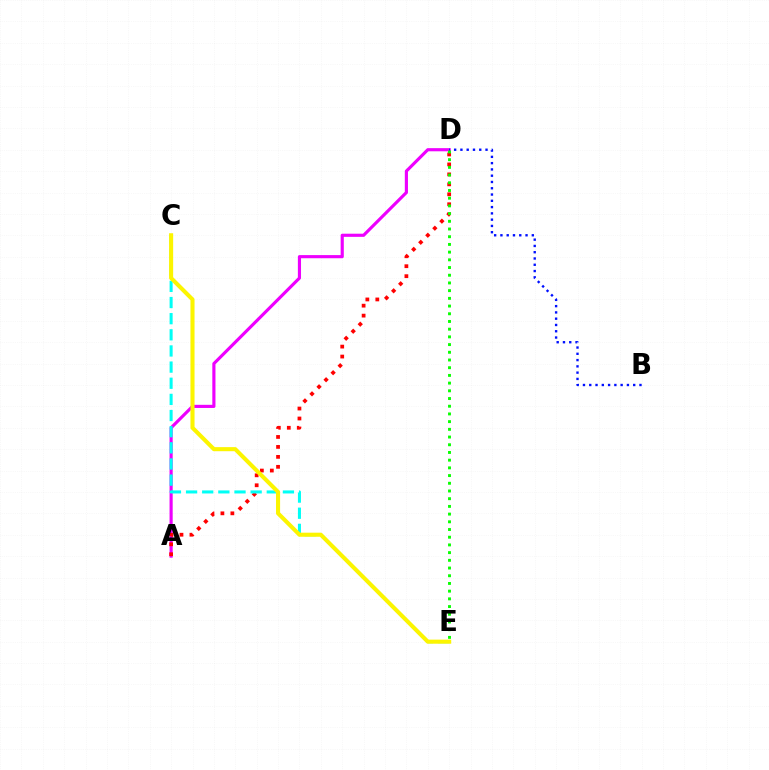{('A', 'D'): [{'color': '#ee00ff', 'line_style': 'solid', 'thickness': 2.26}, {'color': '#ff0000', 'line_style': 'dotted', 'thickness': 2.71}], ('B', 'D'): [{'color': '#0010ff', 'line_style': 'dotted', 'thickness': 1.71}], ('C', 'E'): [{'color': '#00fff6', 'line_style': 'dashed', 'thickness': 2.19}, {'color': '#fcf500', 'line_style': 'solid', 'thickness': 2.94}], ('D', 'E'): [{'color': '#08ff00', 'line_style': 'dotted', 'thickness': 2.09}]}